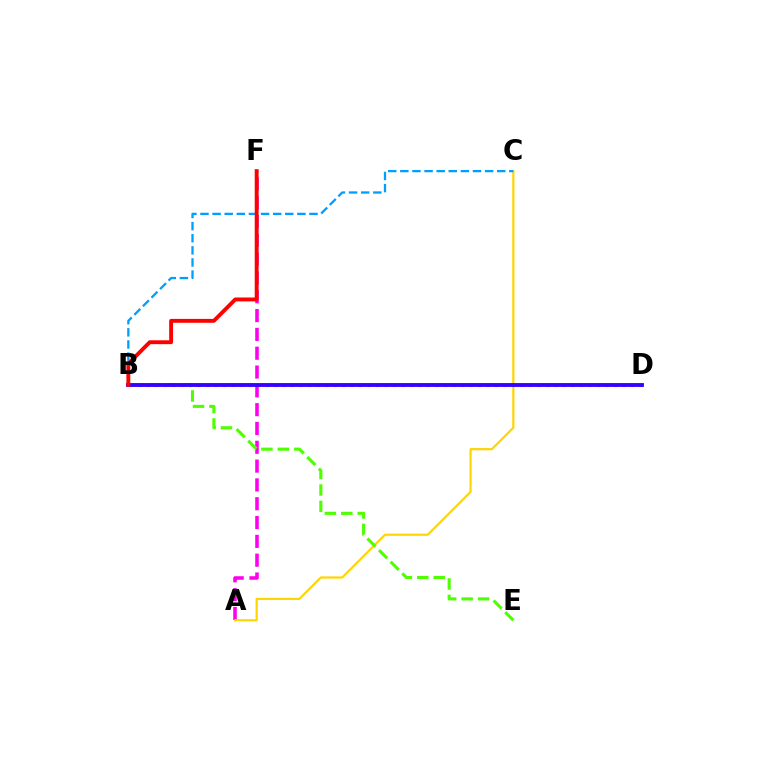{('A', 'F'): [{'color': '#ff00ed', 'line_style': 'dashed', 'thickness': 2.56}], ('A', 'C'): [{'color': '#ffd500', 'line_style': 'solid', 'thickness': 1.58}], ('B', 'C'): [{'color': '#009eff', 'line_style': 'dashed', 'thickness': 1.65}], ('B', 'E'): [{'color': '#4fff00', 'line_style': 'dashed', 'thickness': 2.23}], ('B', 'D'): [{'color': '#00ff86', 'line_style': 'dotted', 'thickness': 2.31}, {'color': '#3700ff', 'line_style': 'solid', 'thickness': 2.78}], ('B', 'F'): [{'color': '#ff0000', 'line_style': 'solid', 'thickness': 2.8}]}